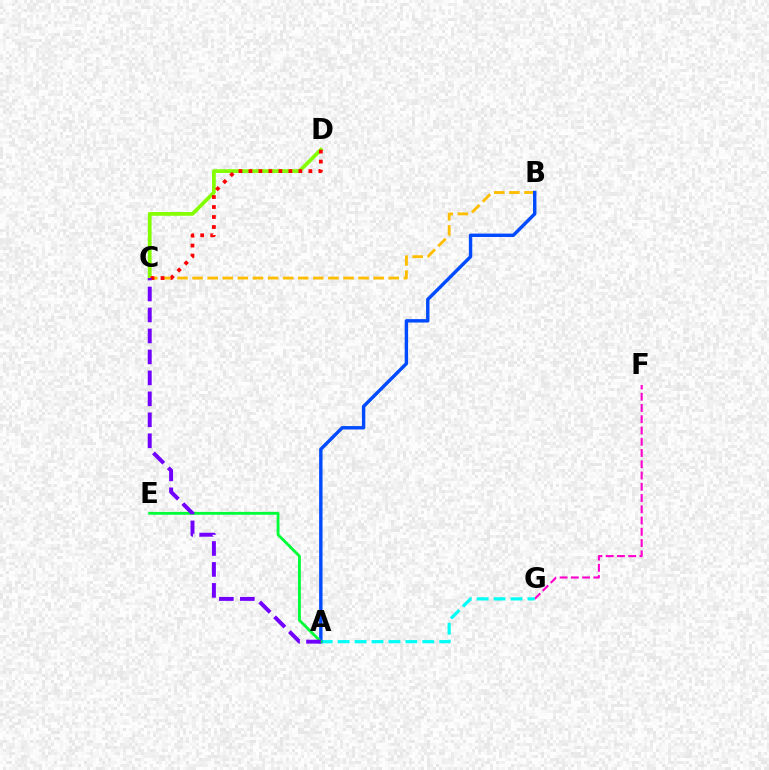{('F', 'G'): [{'color': '#ff00cf', 'line_style': 'dashed', 'thickness': 1.53}], ('C', 'D'): [{'color': '#84ff00', 'line_style': 'solid', 'thickness': 2.69}, {'color': '#ff0000', 'line_style': 'dotted', 'thickness': 2.71}], ('B', 'C'): [{'color': '#ffbd00', 'line_style': 'dashed', 'thickness': 2.05}], ('A', 'G'): [{'color': '#00fff6', 'line_style': 'dashed', 'thickness': 2.3}], ('A', 'B'): [{'color': '#004bff', 'line_style': 'solid', 'thickness': 2.45}], ('A', 'E'): [{'color': '#00ff39', 'line_style': 'solid', 'thickness': 2.04}], ('A', 'C'): [{'color': '#7200ff', 'line_style': 'dashed', 'thickness': 2.85}]}